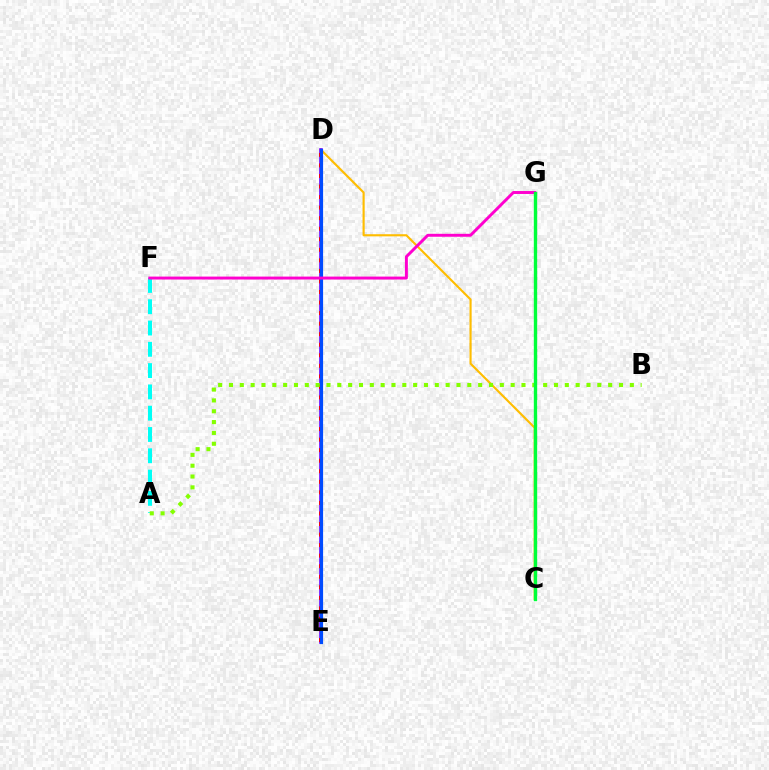{('C', 'D'): [{'color': '#ffbd00', 'line_style': 'solid', 'thickness': 1.54}], ('D', 'E'): [{'color': '#7200ff', 'line_style': 'solid', 'thickness': 2.6}, {'color': '#ff0000', 'line_style': 'dotted', 'thickness': 2.87}, {'color': '#004bff', 'line_style': 'solid', 'thickness': 2.29}], ('A', 'F'): [{'color': '#00fff6', 'line_style': 'dashed', 'thickness': 2.89}], ('F', 'G'): [{'color': '#ff00cf', 'line_style': 'solid', 'thickness': 2.11}], ('A', 'B'): [{'color': '#84ff00', 'line_style': 'dotted', 'thickness': 2.94}], ('C', 'G'): [{'color': '#00ff39', 'line_style': 'solid', 'thickness': 2.42}]}